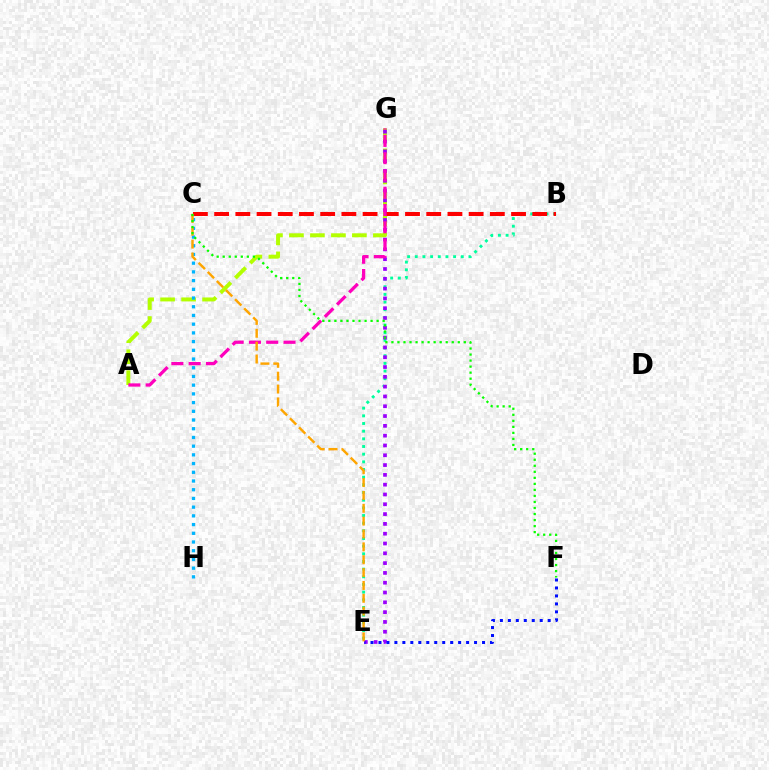{('B', 'E'): [{'color': '#00ff9d', 'line_style': 'dotted', 'thickness': 2.08}], ('A', 'G'): [{'color': '#b3ff00', 'line_style': 'dashed', 'thickness': 2.85}, {'color': '#ff00bd', 'line_style': 'dashed', 'thickness': 2.35}], ('C', 'H'): [{'color': '#00b5ff', 'line_style': 'dotted', 'thickness': 2.37}], ('E', 'G'): [{'color': '#9b00ff', 'line_style': 'dotted', 'thickness': 2.66}], ('B', 'C'): [{'color': '#ff0000', 'line_style': 'dashed', 'thickness': 2.88}], ('E', 'F'): [{'color': '#0010ff', 'line_style': 'dotted', 'thickness': 2.16}], ('C', 'E'): [{'color': '#ffa500', 'line_style': 'dashed', 'thickness': 1.75}], ('C', 'F'): [{'color': '#08ff00', 'line_style': 'dotted', 'thickness': 1.64}]}